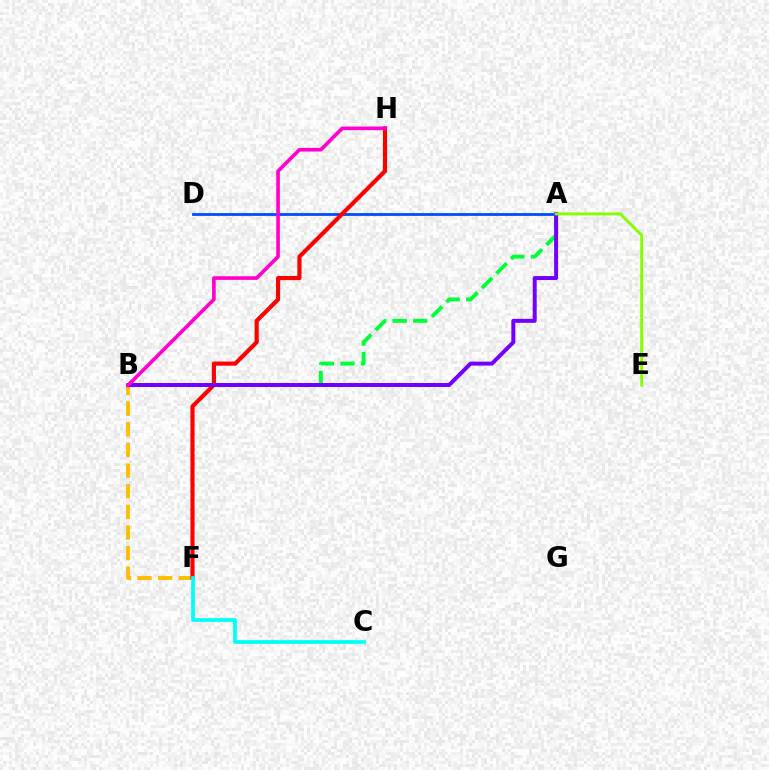{('B', 'F'): [{'color': '#ffbd00', 'line_style': 'dashed', 'thickness': 2.81}], ('A', 'D'): [{'color': '#004bff', 'line_style': 'solid', 'thickness': 2.0}], ('F', 'H'): [{'color': '#ff0000', 'line_style': 'solid', 'thickness': 2.99}], ('C', 'F'): [{'color': '#00fff6', 'line_style': 'solid', 'thickness': 2.69}], ('A', 'B'): [{'color': '#00ff39', 'line_style': 'dashed', 'thickness': 2.8}, {'color': '#7200ff', 'line_style': 'solid', 'thickness': 2.86}], ('B', 'H'): [{'color': '#ff00cf', 'line_style': 'solid', 'thickness': 2.62}], ('A', 'E'): [{'color': '#84ff00', 'line_style': 'solid', 'thickness': 2.1}]}